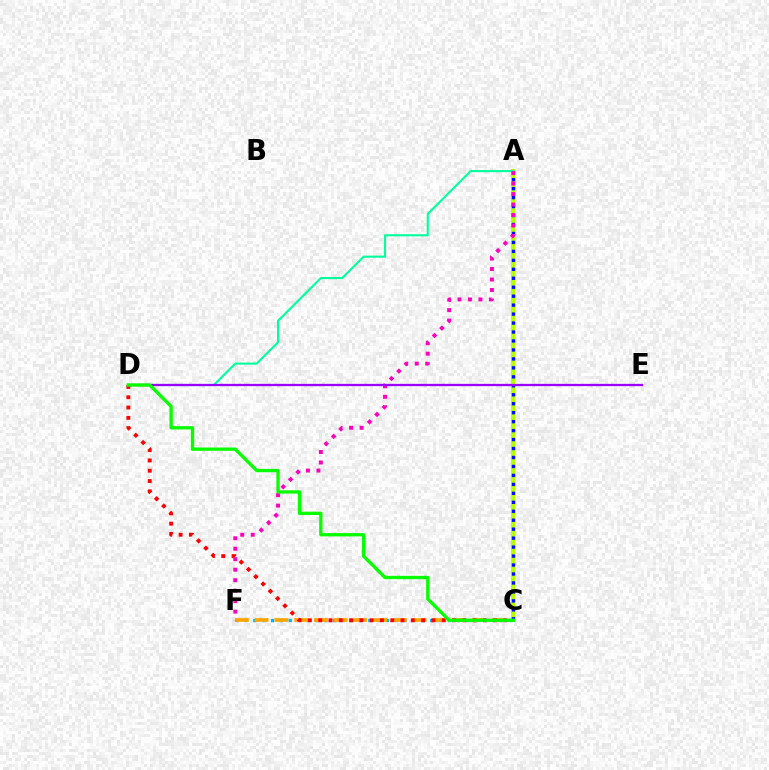{('C', 'F'): [{'color': '#00b5ff', 'line_style': 'dotted', 'thickness': 2.4}, {'color': '#ffa500', 'line_style': 'dashed', 'thickness': 2.68}], ('A', 'C'): [{'color': '#b3ff00', 'line_style': 'solid', 'thickness': 2.91}, {'color': '#0010ff', 'line_style': 'dotted', 'thickness': 2.43}], ('C', 'D'): [{'color': '#ff0000', 'line_style': 'dotted', 'thickness': 2.8}, {'color': '#08ff00', 'line_style': 'solid', 'thickness': 2.38}], ('A', 'D'): [{'color': '#00ff9d', 'line_style': 'solid', 'thickness': 1.51}], ('A', 'F'): [{'color': '#ff00bd', 'line_style': 'dotted', 'thickness': 2.85}], ('D', 'E'): [{'color': '#9b00ff', 'line_style': 'solid', 'thickness': 1.64}]}